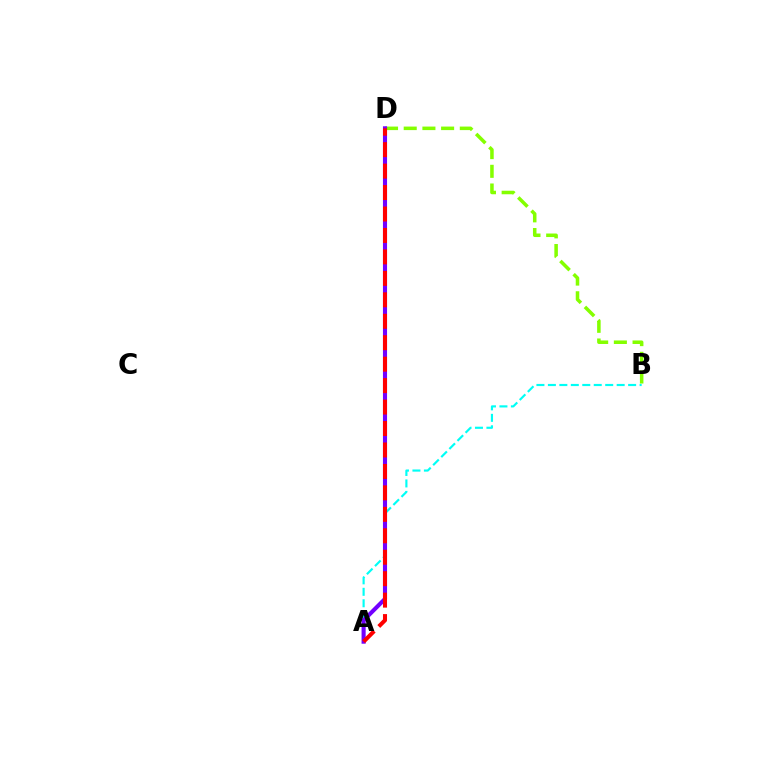{('B', 'D'): [{'color': '#84ff00', 'line_style': 'dashed', 'thickness': 2.54}], ('A', 'B'): [{'color': '#00fff6', 'line_style': 'dashed', 'thickness': 1.56}], ('A', 'D'): [{'color': '#7200ff', 'line_style': 'solid', 'thickness': 2.95}, {'color': '#ff0000', 'line_style': 'dashed', 'thickness': 2.91}]}